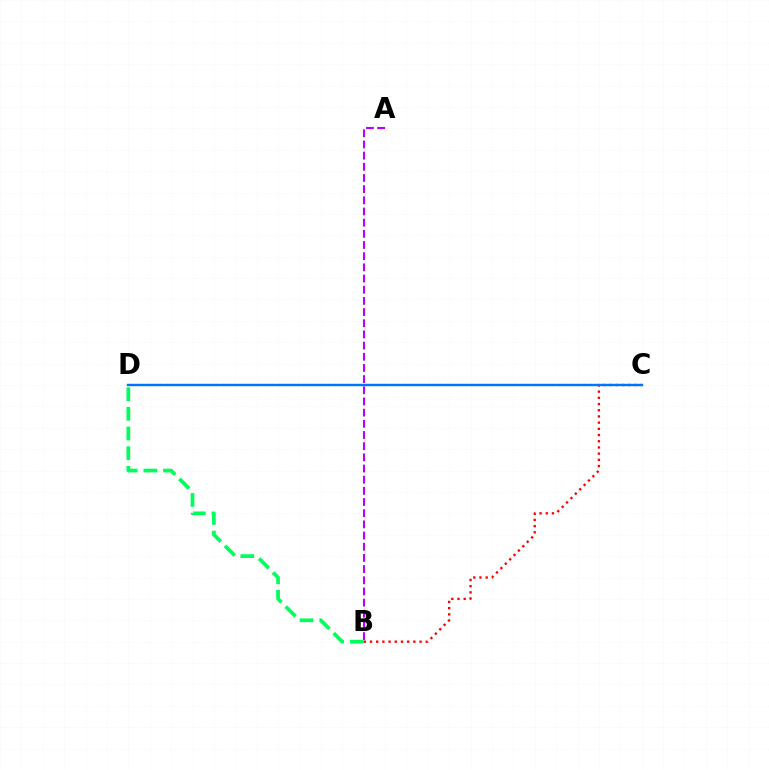{('B', 'D'): [{'color': '#00ff5c', 'line_style': 'dashed', 'thickness': 2.67}], ('B', 'C'): [{'color': '#ff0000', 'line_style': 'dotted', 'thickness': 1.68}], ('C', 'D'): [{'color': '#d1ff00', 'line_style': 'dotted', 'thickness': 1.69}, {'color': '#0074ff', 'line_style': 'solid', 'thickness': 1.73}], ('A', 'B'): [{'color': '#b900ff', 'line_style': 'dashed', 'thickness': 1.52}]}